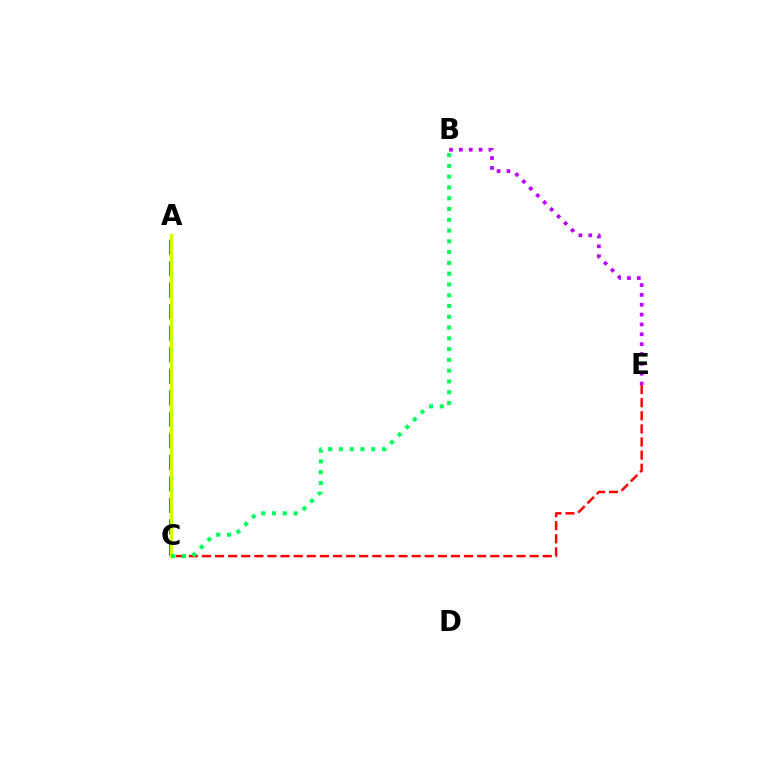{('B', 'E'): [{'color': '#b900ff', 'line_style': 'dotted', 'thickness': 2.68}], ('A', 'C'): [{'color': '#0074ff', 'line_style': 'dashed', 'thickness': 2.92}, {'color': '#d1ff00', 'line_style': 'solid', 'thickness': 2.36}], ('C', 'E'): [{'color': '#ff0000', 'line_style': 'dashed', 'thickness': 1.78}], ('B', 'C'): [{'color': '#00ff5c', 'line_style': 'dotted', 'thickness': 2.93}]}